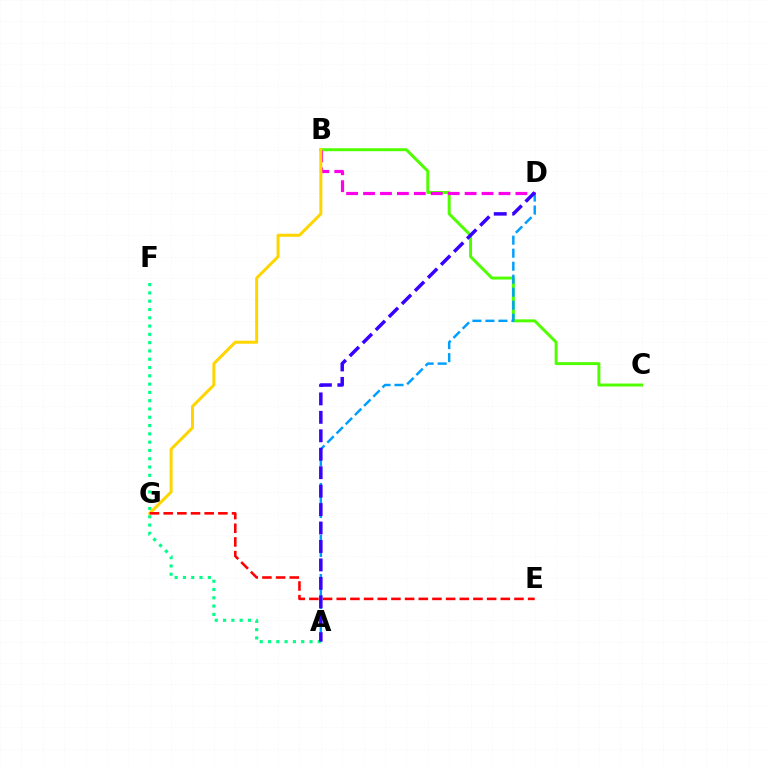{('B', 'C'): [{'color': '#4fff00', 'line_style': 'solid', 'thickness': 2.13}], ('A', 'D'): [{'color': '#009eff', 'line_style': 'dashed', 'thickness': 1.77}, {'color': '#3700ff', 'line_style': 'dashed', 'thickness': 2.51}], ('B', 'D'): [{'color': '#ff00ed', 'line_style': 'dashed', 'thickness': 2.3}], ('B', 'G'): [{'color': '#ffd500', 'line_style': 'solid', 'thickness': 2.16}], ('A', 'F'): [{'color': '#00ff86', 'line_style': 'dotted', 'thickness': 2.25}], ('E', 'G'): [{'color': '#ff0000', 'line_style': 'dashed', 'thickness': 1.86}]}